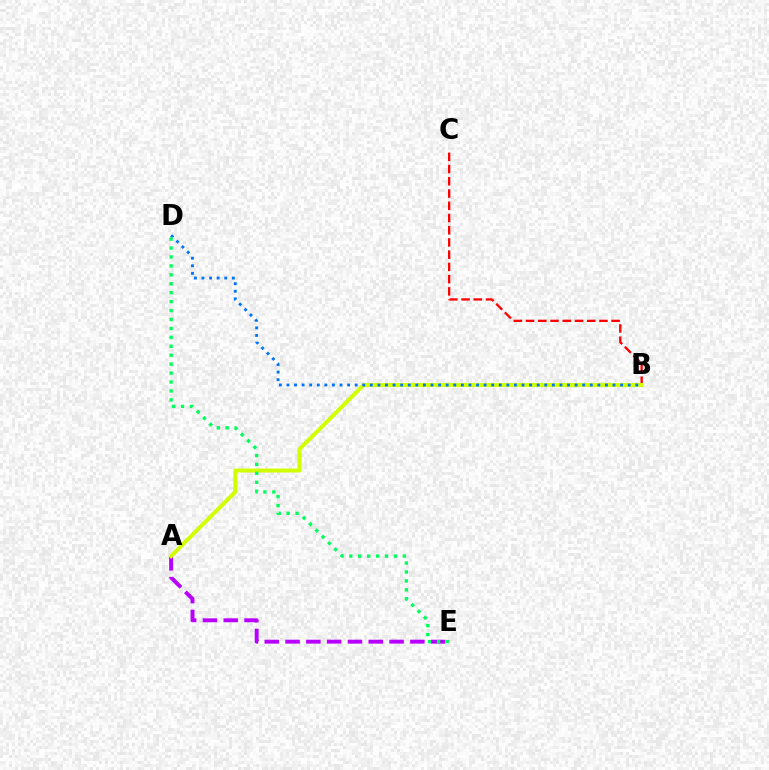{('A', 'E'): [{'color': '#b900ff', 'line_style': 'dashed', 'thickness': 2.83}], ('B', 'C'): [{'color': '#ff0000', 'line_style': 'dashed', 'thickness': 1.66}], ('A', 'B'): [{'color': '#d1ff00', 'line_style': 'solid', 'thickness': 2.84}], ('B', 'D'): [{'color': '#0074ff', 'line_style': 'dotted', 'thickness': 2.06}], ('D', 'E'): [{'color': '#00ff5c', 'line_style': 'dotted', 'thickness': 2.43}]}